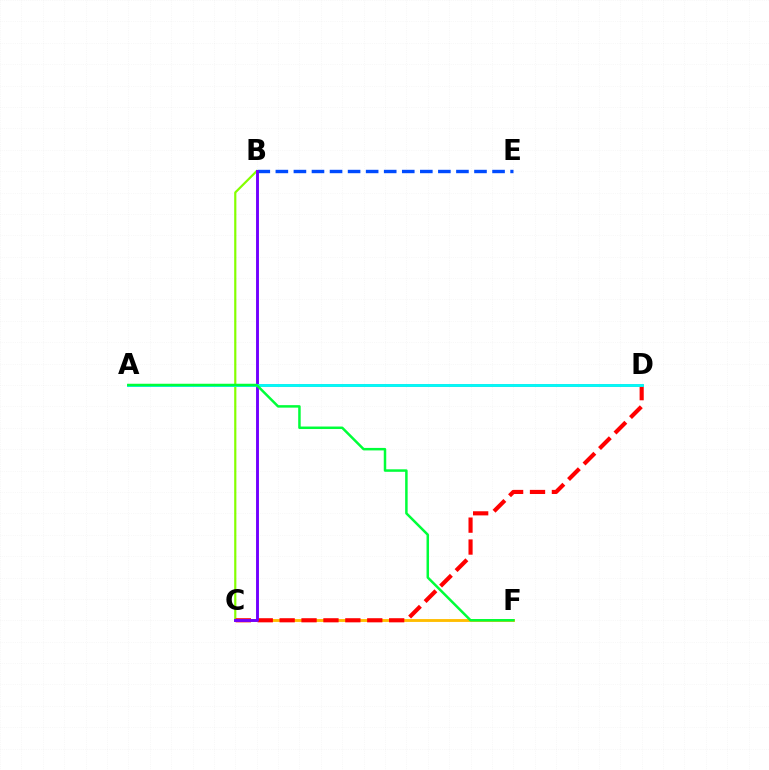{('A', 'D'): [{'color': '#ff00cf', 'line_style': 'solid', 'thickness': 1.9}, {'color': '#00fff6', 'line_style': 'solid', 'thickness': 2.05}], ('C', 'F'): [{'color': '#ffbd00', 'line_style': 'solid', 'thickness': 2.06}], ('B', 'E'): [{'color': '#004bff', 'line_style': 'dashed', 'thickness': 2.45}], ('B', 'C'): [{'color': '#84ff00', 'line_style': 'solid', 'thickness': 1.58}, {'color': '#7200ff', 'line_style': 'solid', 'thickness': 2.09}], ('C', 'D'): [{'color': '#ff0000', 'line_style': 'dashed', 'thickness': 2.98}], ('A', 'F'): [{'color': '#00ff39', 'line_style': 'solid', 'thickness': 1.8}]}